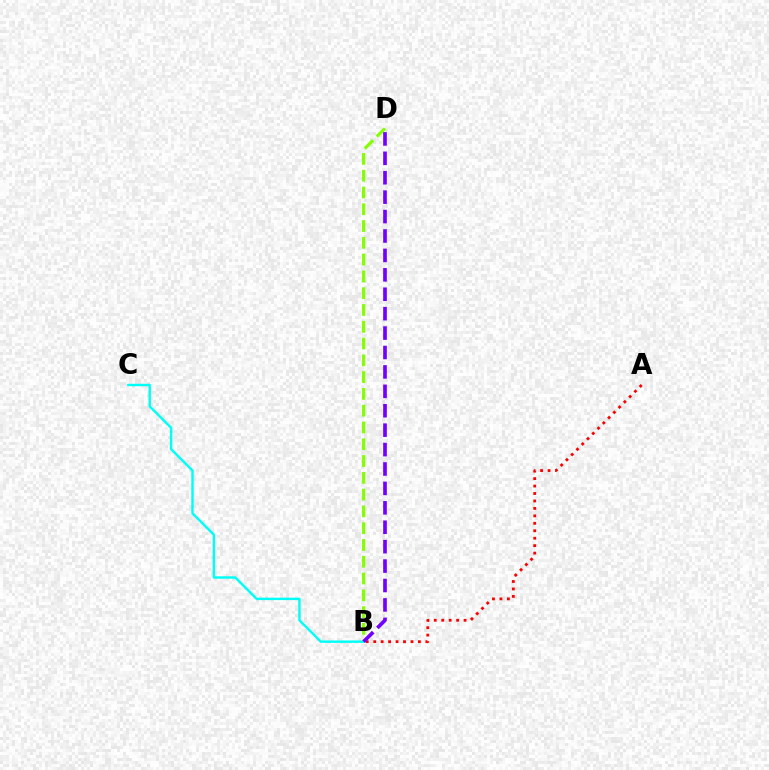{('B', 'D'): [{'color': '#84ff00', 'line_style': 'dashed', 'thickness': 2.28}, {'color': '#7200ff', 'line_style': 'dashed', 'thickness': 2.64}], ('B', 'C'): [{'color': '#00fff6', 'line_style': 'solid', 'thickness': 1.75}], ('A', 'B'): [{'color': '#ff0000', 'line_style': 'dotted', 'thickness': 2.02}]}